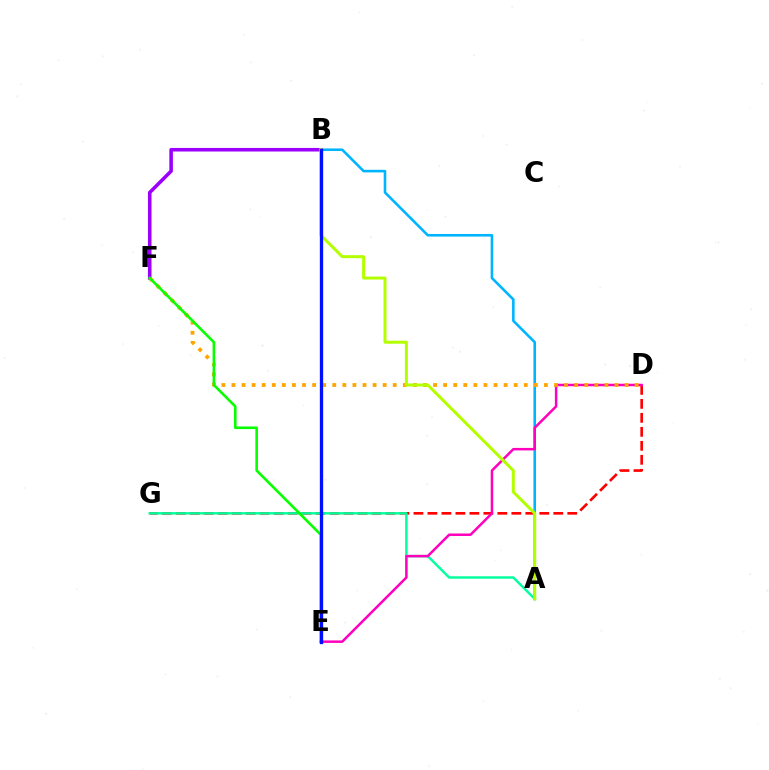{('D', 'G'): [{'color': '#ff0000', 'line_style': 'dashed', 'thickness': 1.9}], ('A', 'B'): [{'color': '#00b5ff', 'line_style': 'solid', 'thickness': 1.87}, {'color': '#b3ff00', 'line_style': 'solid', 'thickness': 2.16}], ('B', 'F'): [{'color': '#9b00ff', 'line_style': 'solid', 'thickness': 2.57}], ('A', 'G'): [{'color': '#00ff9d', 'line_style': 'solid', 'thickness': 1.75}], ('D', 'E'): [{'color': '#ff00bd', 'line_style': 'solid', 'thickness': 1.8}], ('D', 'F'): [{'color': '#ffa500', 'line_style': 'dotted', 'thickness': 2.74}], ('E', 'F'): [{'color': '#08ff00', 'line_style': 'solid', 'thickness': 1.88}], ('B', 'E'): [{'color': '#0010ff', 'line_style': 'solid', 'thickness': 2.38}]}